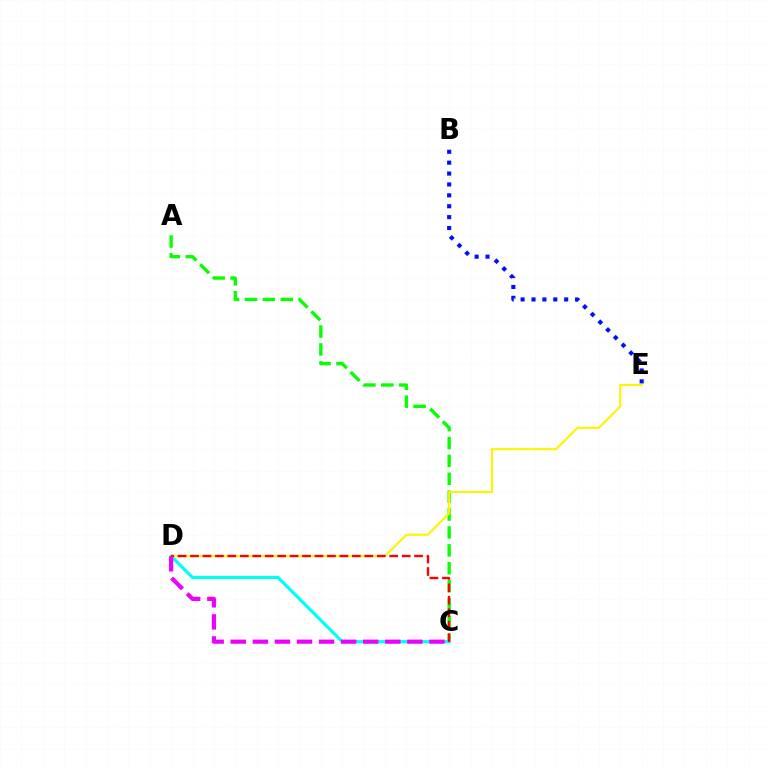{('A', 'C'): [{'color': '#08ff00', 'line_style': 'dashed', 'thickness': 2.43}], ('C', 'D'): [{'color': '#00fff6', 'line_style': 'solid', 'thickness': 2.29}, {'color': '#ff0000', 'line_style': 'dashed', 'thickness': 1.69}, {'color': '#ee00ff', 'line_style': 'dashed', 'thickness': 3.0}], ('B', 'E'): [{'color': '#0010ff', 'line_style': 'dotted', 'thickness': 2.96}], ('D', 'E'): [{'color': '#fcf500', 'line_style': 'solid', 'thickness': 1.54}]}